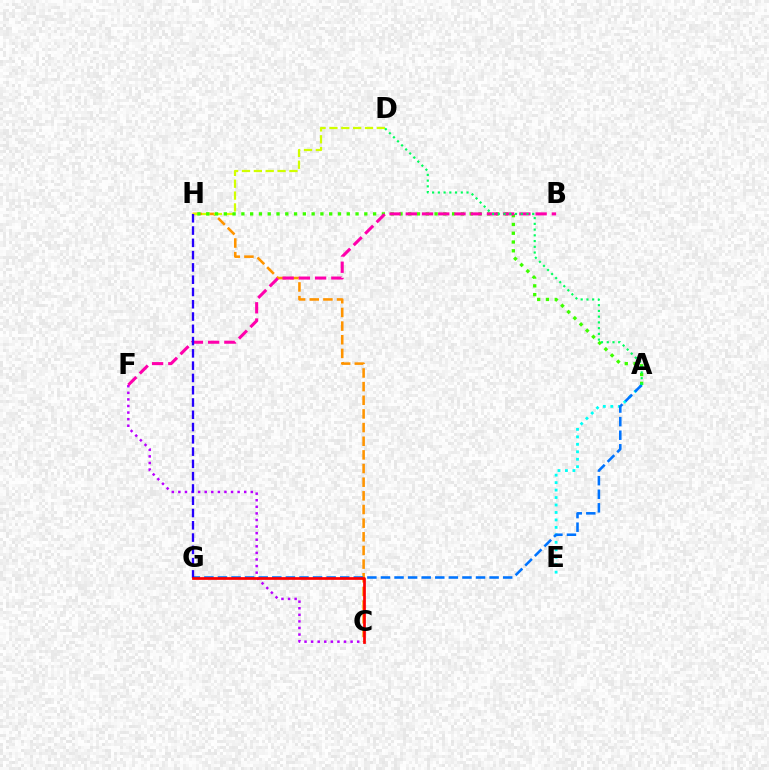{('C', 'H'): [{'color': '#ff9400', 'line_style': 'dashed', 'thickness': 1.85}], ('D', 'H'): [{'color': '#d1ff00', 'line_style': 'dashed', 'thickness': 1.61}], ('A', 'E'): [{'color': '#00fff6', 'line_style': 'dotted', 'thickness': 2.03}], ('A', 'H'): [{'color': '#3dff00', 'line_style': 'dotted', 'thickness': 2.39}], ('A', 'G'): [{'color': '#0074ff', 'line_style': 'dashed', 'thickness': 1.84}], ('C', 'F'): [{'color': '#b900ff', 'line_style': 'dotted', 'thickness': 1.79}], ('B', 'F'): [{'color': '#ff00ac', 'line_style': 'dashed', 'thickness': 2.2}], ('G', 'H'): [{'color': '#2500ff', 'line_style': 'dashed', 'thickness': 1.67}], ('A', 'D'): [{'color': '#00ff5c', 'line_style': 'dotted', 'thickness': 1.56}], ('C', 'G'): [{'color': '#ff0000', 'line_style': 'solid', 'thickness': 1.97}]}